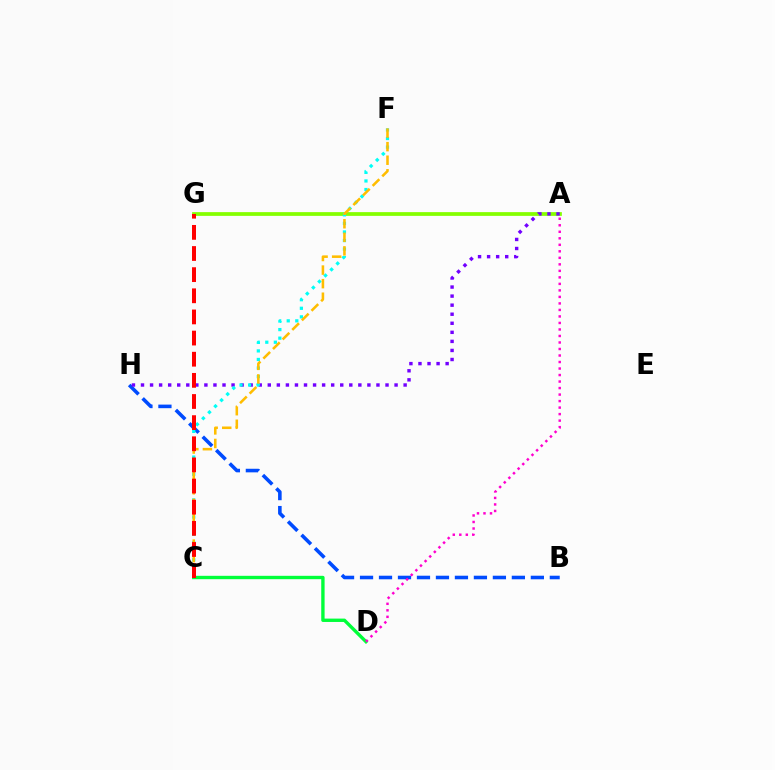{('B', 'H'): [{'color': '#004bff', 'line_style': 'dashed', 'thickness': 2.58}], ('A', 'G'): [{'color': '#84ff00', 'line_style': 'solid', 'thickness': 2.69}], ('A', 'H'): [{'color': '#7200ff', 'line_style': 'dotted', 'thickness': 2.46}], ('C', 'F'): [{'color': '#00fff6', 'line_style': 'dotted', 'thickness': 2.33}, {'color': '#ffbd00', 'line_style': 'dashed', 'thickness': 1.84}], ('C', 'D'): [{'color': '#00ff39', 'line_style': 'solid', 'thickness': 2.42}], ('A', 'D'): [{'color': '#ff00cf', 'line_style': 'dotted', 'thickness': 1.77}], ('C', 'G'): [{'color': '#ff0000', 'line_style': 'dashed', 'thickness': 2.87}]}